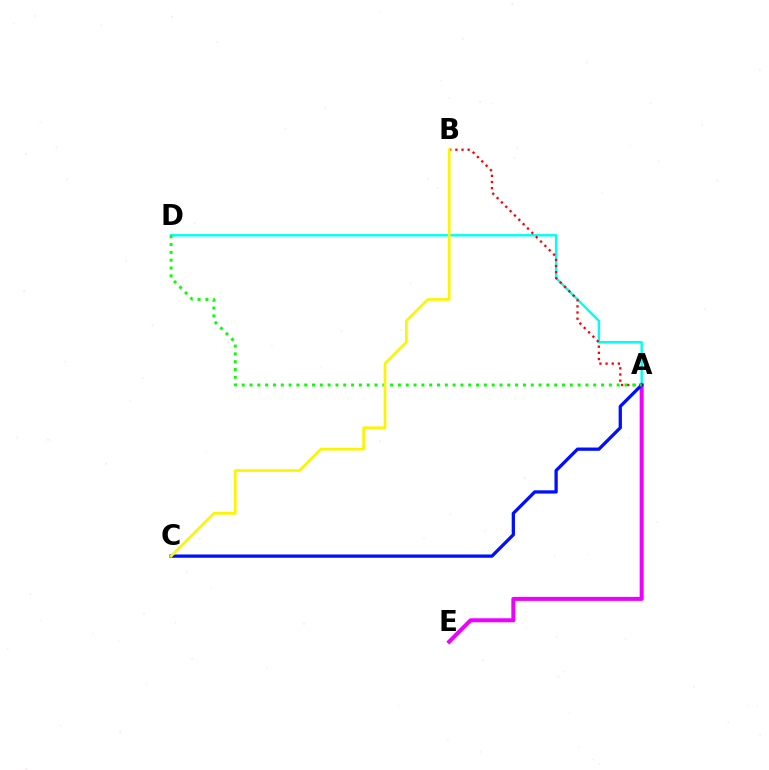{('A', 'E'): [{'color': '#ee00ff', 'line_style': 'solid', 'thickness': 2.88}], ('A', 'D'): [{'color': '#00fff6', 'line_style': 'solid', 'thickness': 1.75}, {'color': '#08ff00', 'line_style': 'dotted', 'thickness': 2.12}], ('A', 'C'): [{'color': '#0010ff', 'line_style': 'solid', 'thickness': 2.36}], ('A', 'B'): [{'color': '#ff0000', 'line_style': 'dotted', 'thickness': 1.67}], ('B', 'C'): [{'color': '#fcf500', 'line_style': 'solid', 'thickness': 1.93}]}